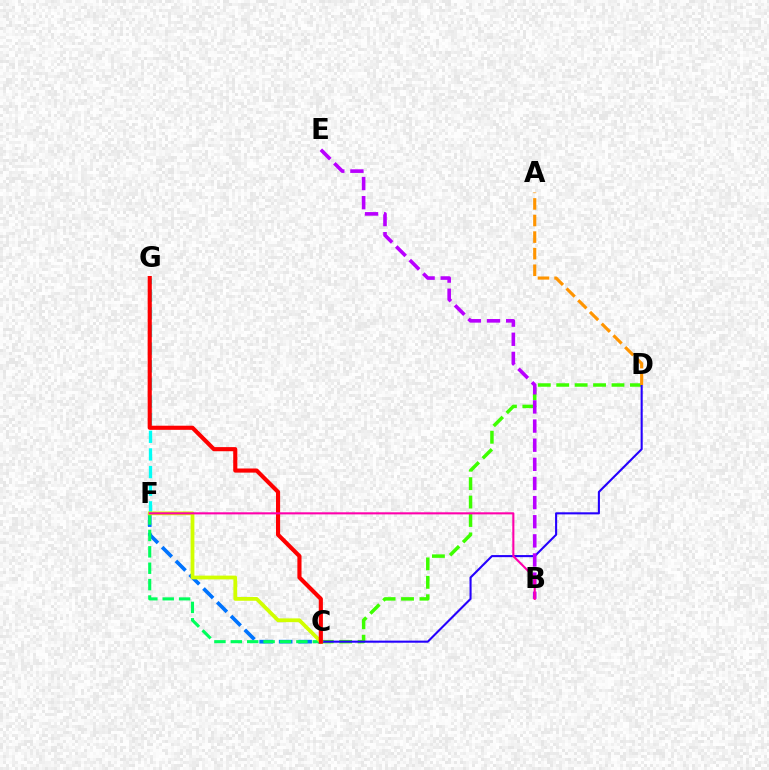{('C', 'F'): [{'color': '#0074ff', 'line_style': 'dashed', 'thickness': 2.65}, {'color': '#00ff5c', 'line_style': 'dashed', 'thickness': 2.23}, {'color': '#d1ff00', 'line_style': 'solid', 'thickness': 2.71}], ('C', 'D'): [{'color': '#3dff00', 'line_style': 'dashed', 'thickness': 2.5}, {'color': '#2500ff', 'line_style': 'solid', 'thickness': 1.51}], ('A', 'D'): [{'color': '#ff9400', 'line_style': 'dashed', 'thickness': 2.25}], ('F', 'G'): [{'color': '#00fff6', 'line_style': 'dashed', 'thickness': 2.4}], ('B', 'E'): [{'color': '#b900ff', 'line_style': 'dashed', 'thickness': 2.6}], ('C', 'G'): [{'color': '#ff0000', 'line_style': 'solid', 'thickness': 2.97}], ('B', 'F'): [{'color': '#ff00ac', 'line_style': 'solid', 'thickness': 1.51}]}